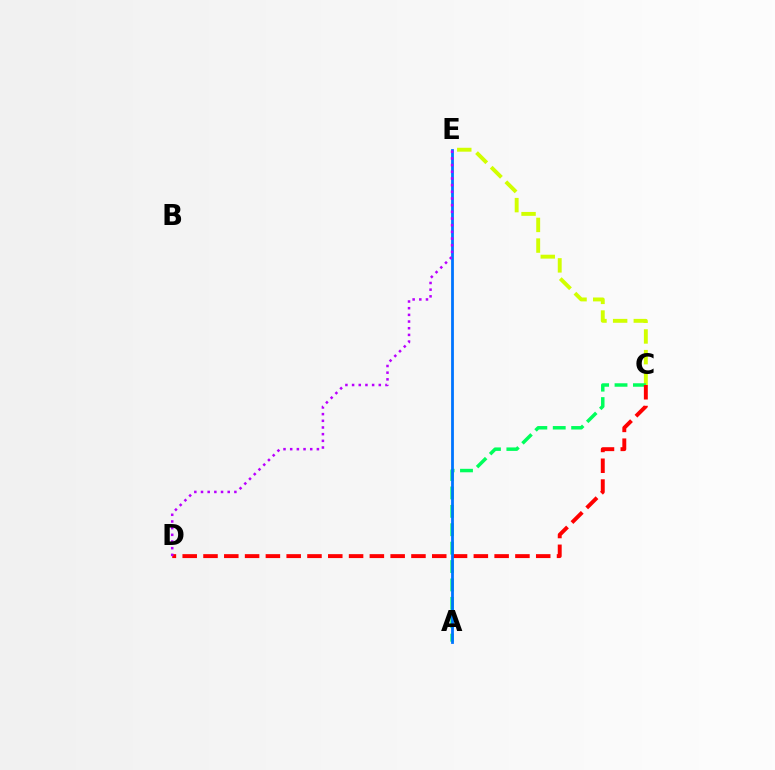{('C', 'E'): [{'color': '#d1ff00', 'line_style': 'dashed', 'thickness': 2.81}], ('A', 'C'): [{'color': '#00ff5c', 'line_style': 'dashed', 'thickness': 2.5}], ('C', 'D'): [{'color': '#ff0000', 'line_style': 'dashed', 'thickness': 2.83}], ('A', 'E'): [{'color': '#0074ff', 'line_style': 'solid', 'thickness': 2.02}], ('D', 'E'): [{'color': '#b900ff', 'line_style': 'dotted', 'thickness': 1.81}]}